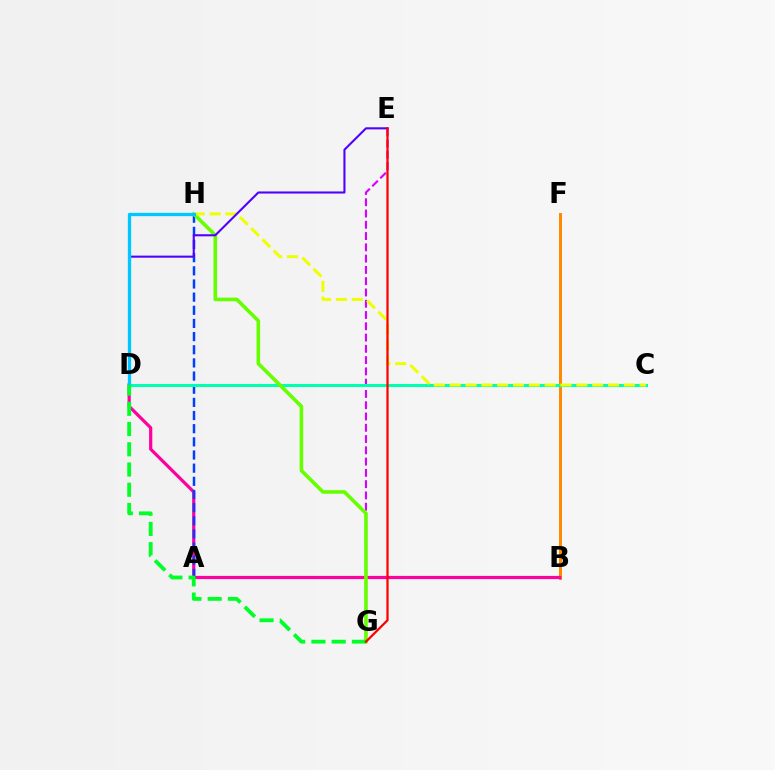{('B', 'F'): [{'color': '#ff8800', 'line_style': 'solid', 'thickness': 2.13}], ('B', 'D'): [{'color': '#ff00a0', 'line_style': 'solid', 'thickness': 2.31}], ('A', 'H'): [{'color': '#003fff', 'line_style': 'dashed', 'thickness': 1.79}], ('E', 'G'): [{'color': '#d600ff', 'line_style': 'dashed', 'thickness': 1.53}, {'color': '#ff0000', 'line_style': 'solid', 'thickness': 1.62}], ('C', 'D'): [{'color': '#00ffaf', 'line_style': 'solid', 'thickness': 2.21}], ('G', 'H'): [{'color': '#66ff00', 'line_style': 'solid', 'thickness': 2.59}], ('C', 'H'): [{'color': '#eeff00', 'line_style': 'dashed', 'thickness': 2.15}], ('D', 'E'): [{'color': '#4f00ff', 'line_style': 'solid', 'thickness': 1.5}], ('D', 'H'): [{'color': '#00c7ff', 'line_style': 'solid', 'thickness': 2.39}], ('D', 'G'): [{'color': '#00ff27', 'line_style': 'dashed', 'thickness': 2.75}]}